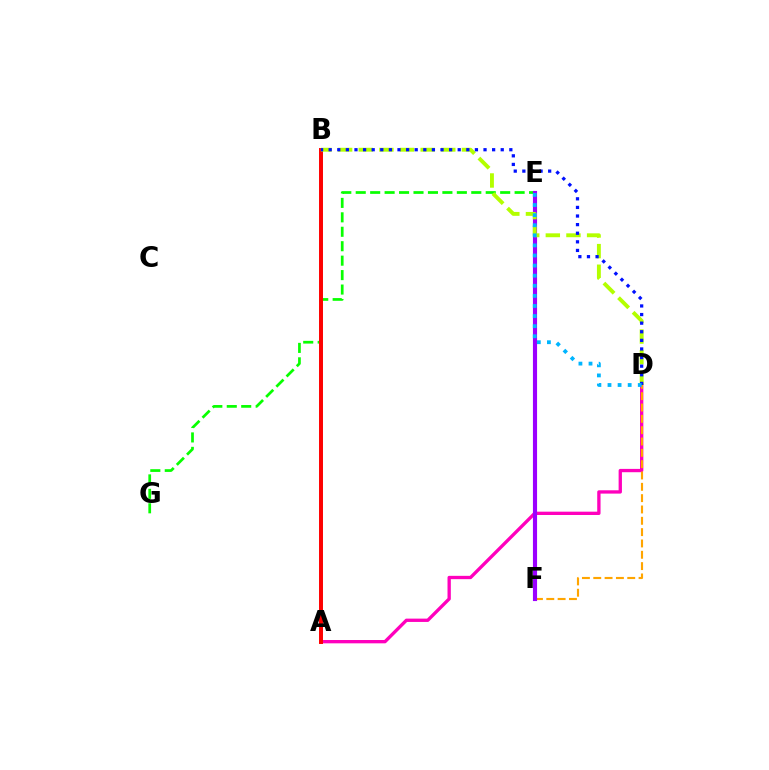{('A', 'B'): [{'color': '#00ff9d', 'line_style': 'solid', 'thickness': 1.85}, {'color': '#ff0000', 'line_style': 'solid', 'thickness': 2.84}], ('E', 'G'): [{'color': '#08ff00', 'line_style': 'dashed', 'thickness': 1.96}], ('A', 'D'): [{'color': '#ff00bd', 'line_style': 'solid', 'thickness': 2.39}], ('D', 'F'): [{'color': '#ffa500', 'line_style': 'dashed', 'thickness': 1.54}], ('E', 'F'): [{'color': '#9b00ff', 'line_style': 'solid', 'thickness': 2.97}], ('B', 'D'): [{'color': '#b3ff00', 'line_style': 'dashed', 'thickness': 2.8}, {'color': '#0010ff', 'line_style': 'dotted', 'thickness': 2.34}], ('D', 'E'): [{'color': '#00b5ff', 'line_style': 'dotted', 'thickness': 2.74}]}